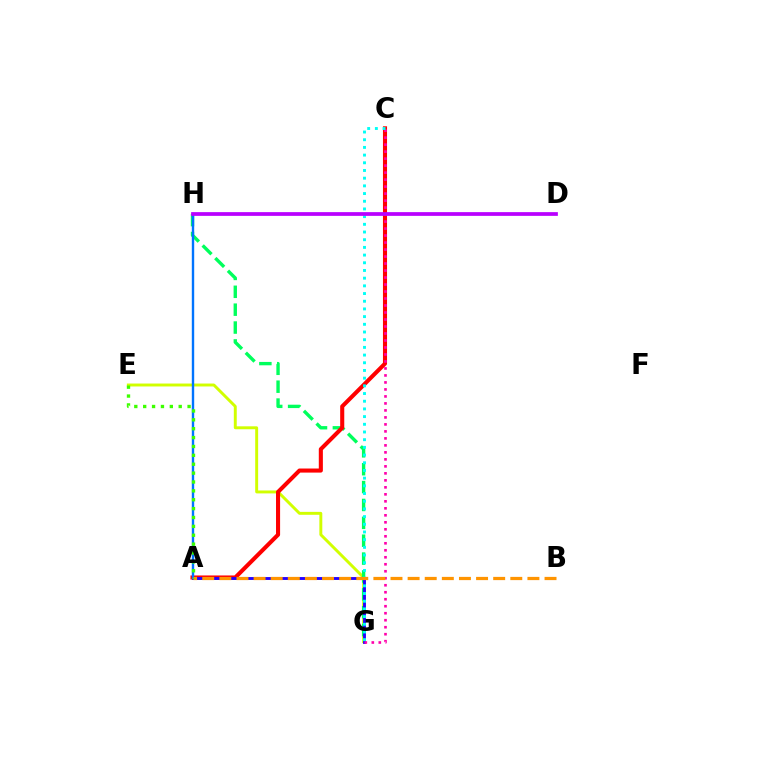{('E', 'G'): [{'color': '#d1ff00', 'line_style': 'solid', 'thickness': 2.11}], ('G', 'H'): [{'color': '#00ff5c', 'line_style': 'dashed', 'thickness': 2.43}], ('A', 'C'): [{'color': '#ff0000', 'line_style': 'solid', 'thickness': 2.94}], ('A', 'G'): [{'color': '#2500ff', 'line_style': 'solid', 'thickness': 2.08}], ('C', 'G'): [{'color': '#ff00ac', 'line_style': 'dotted', 'thickness': 1.9}, {'color': '#00fff6', 'line_style': 'dotted', 'thickness': 2.09}], ('A', 'H'): [{'color': '#0074ff', 'line_style': 'solid', 'thickness': 1.72}], ('A', 'B'): [{'color': '#ff9400', 'line_style': 'dashed', 'thickness': 2.33}], ('A', 'E'): [{'color': '#3dff00', 'line_style': 'dotted', 'thickness': 2.41}], ('D', 'H'): [{'color': '#b900ff', 'line_style': 'solid', 'thickness': 2.69}]}